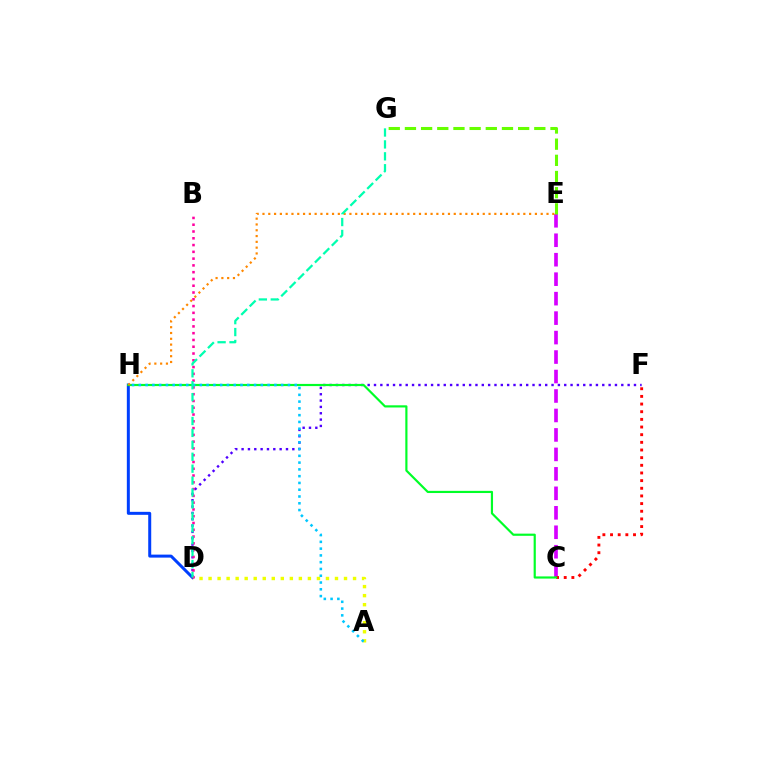{('D', 'F'): [{'color': '#4f00ff', 'line_style': 'dotted', 'thickness': 1.72}], ('D', 'H'): [{'color': '#003fff', 'line_style': 'solid', 'thickness': 2.16}], ('C', 'E'): [{'color': '#d600ff', 'line_style': 'dashed', 'thickness': 2.64}], ('B', 'D'): [{'color': '#ff00a0', 'line_style': 'dotted', 'thickness': 1.84}], ('C', 'F'): [{'color': '#ff0000', 'line_style': 'dotted', 'thickness': 2.08}], ('C', 'H'): [{'color': '#00ff27', 'line_style': 'solid', 'thickness': 1.57}], ('A', 'D'): [{'color': '#eeff00', 'line_style': 'dotted', 'thickness': 2.45}], ('A', 'H'): [{'color': '#00c7ff', 'line_style': 'dotted', 'thickness': 1.84}], ('E', 'H'): [{'color': '#ff8800', 'line_style': 'dotted', 'thickness': 1.57}], ('D', 'G'): [{'color': '#00ffaf', 'line_style': 'dashed', 'thickness': 1.62}], ('E', 'G'): [{'color': '#66ff00', 'line_style': 'dashed', 'thickness': 2.2}]}